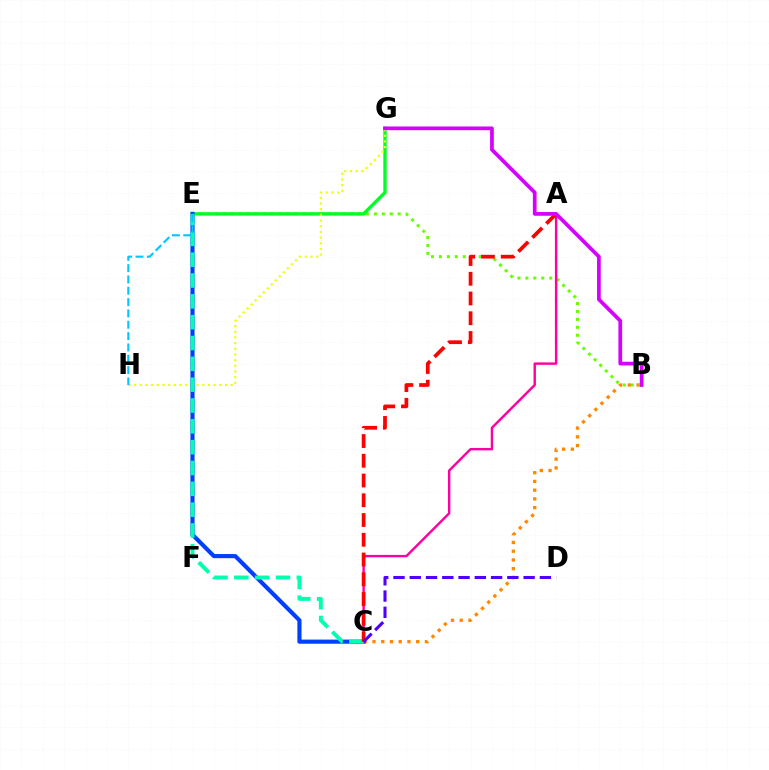{('B', 'C'): [{'color': '#ff8800', 'line_style': 'dotted', 'thickness': 2.37}], ('B', 'E'): [{'color': '#66ff00', 'line_style': 'dotted', 'thickness': 2.16}], ('E', 'G'): [{'color': '#00ff27', 'line_style': 'solid', 'thickness': 2.43}], ('G', 'H'): [{'color': '#eeff00', 'line_style': 'dotted', 'thickness': 1.54}], ('C', 'E'): [{'color': '#003fff', 'line_style': 'solid', 'thickness': 2.98}, {'color': '#00ffaf', 'line_style': 'dashed', 'thickness': 2.83}], ('A', 'C'): [{'color': '#ff00a0', 'line_style': 'solid', 'thickness': 1.74}, {'color': '#ff0000', 'line_style': 'dashed', 'thickness': 2.68}], ('E', 'H'): [{'color': '#00c7ff', 'line_style': 'dashed', 'thickness': 1.54}], ('C', 'D'): [{'color': '#4f00ff', 'line_style': 'dashed', 'thickness': 2.21}], ('B', 'G'): [{'color': '#d600ff', 'line_style': 'solid', 'thickness': 2.68}]}